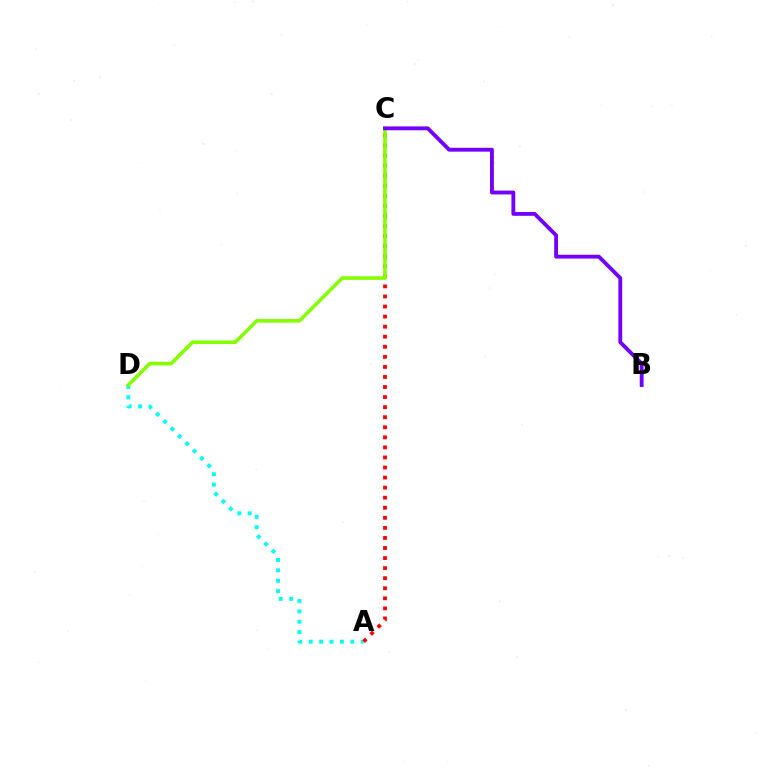{('A', 'D'): [{'color': '#00fff6', 'line_style': 'dotted', 'thickness': 2.83}], ('A', 'C'): [{'color': '#ff0000', 'line_style': 'dotted', 'thickness': 2.73}], ('C', 'D'): [{'color': '#84ff00', 'line_style': 'solid', 'thickness': 2.59}], ('B', 'C'): [{'color': '#7200ff', 'line_style': 'solid', 'thickness': 2.77}]}